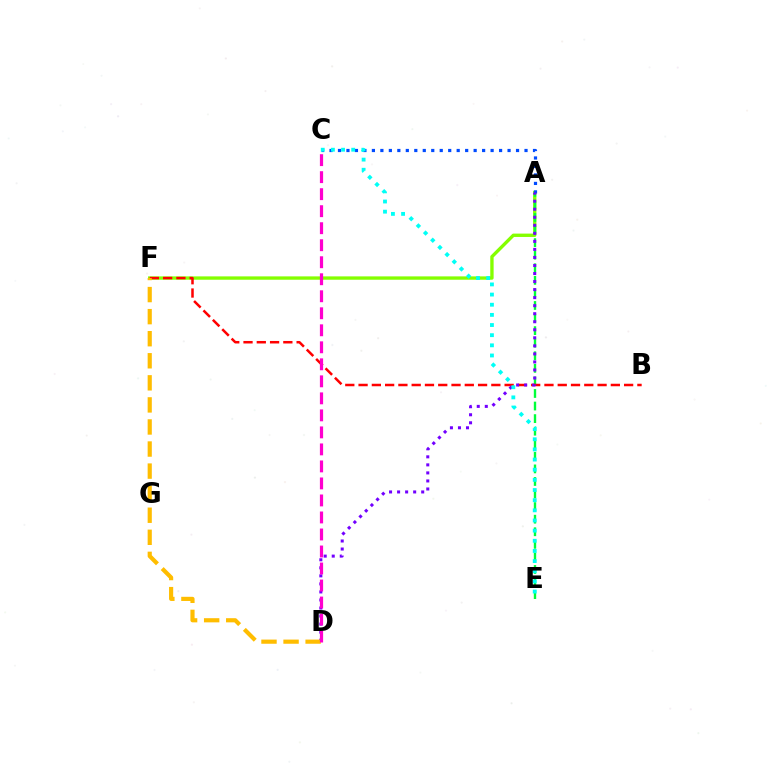{('A', 'F'): [{'color': '#84ff00', 'line_style': 'solid', 'thickness': 2.41}], ('A', 'E'): [{'color': '#00ff39', 'line_style': 'dashed', 'thickness': 1.71}], ('A', 'C'): [{'color': '#004bff', 'line_style': 'dotted', 'thickness': 2.3}], ('B', 'F'): [{'color': '#ff0000', 'line_style': 'dashed', 'thickness': 1.8}], ('A', 'D'): [{'color': '#7200ff', 'line_style': 'dotted', 'thickness': 2.18}], ('D', 'F'): [{'color': '#ffbd00', 'line_style': 'dashed', 'thickness': 3.0}], ('C', 'D'): [{'color': '#ff00cf', 'line_style': 'dashed', 'thickness': 2.31}], ('C', 'E'): [{'color': '#00fff6', 'line_style': 'dotted', 'thickness': 2.76}]}